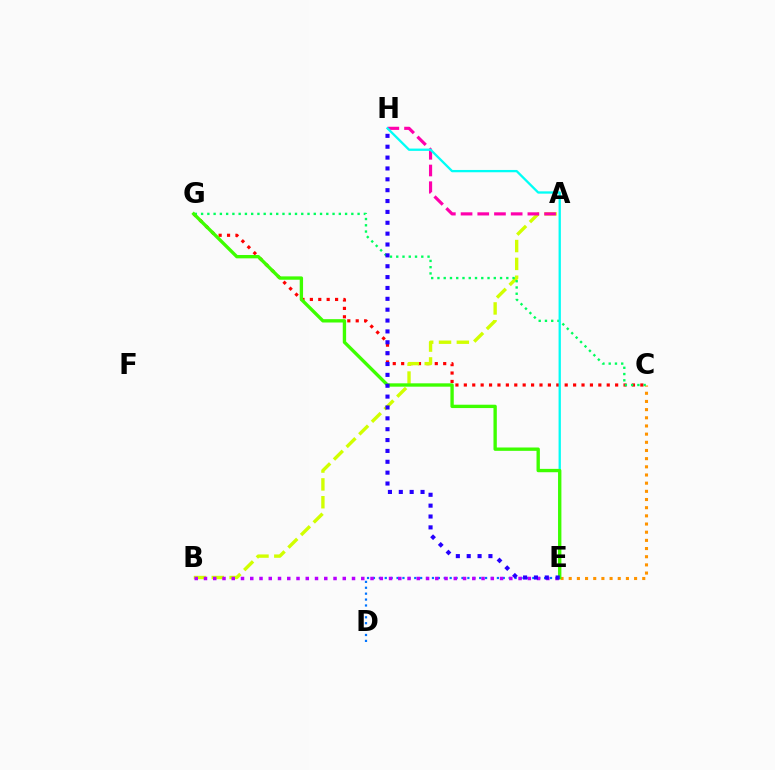{('C', 'G'): [{'color': '#ff0000', 'line_style': 'dotted', 'thickness': 2.28}, {'color': '#00ff5c', 'line_style': 'dotted', 'thickness': 1.7}], ('C', 'E'): [{'color': '#ff9400', 'line_style': 'dotted', 'thickness': 2.22}], ('A', 'B'): [{'color': '#d1ff00', 'line_style': 'dashed', 'thickness': 2.42}], ('A', 'H'): [{'color': '#ff00ac', 'line_style': 'dashed', 'thickness': 2.27}], ('E', 'H'): [{'color': '#00fff6', 'line_style': 'solid', 'thickness': 1.66}, {'color': '#2500ff', 'line_style': 'dotted', 'thickness': 2.95}], ('D', 'E'): [{'color': '#0074ff', 'line_style': 'dotted', 'thickness': 1.6}], ('B', 'E'): [{'color': '#b900ff', 'line_style': 'dotted', 'thickness': 2.51}], ('E', 'G'): [{'color': '#3dff00', 'line_style': 'solid', 'thickness': 2.41}]}